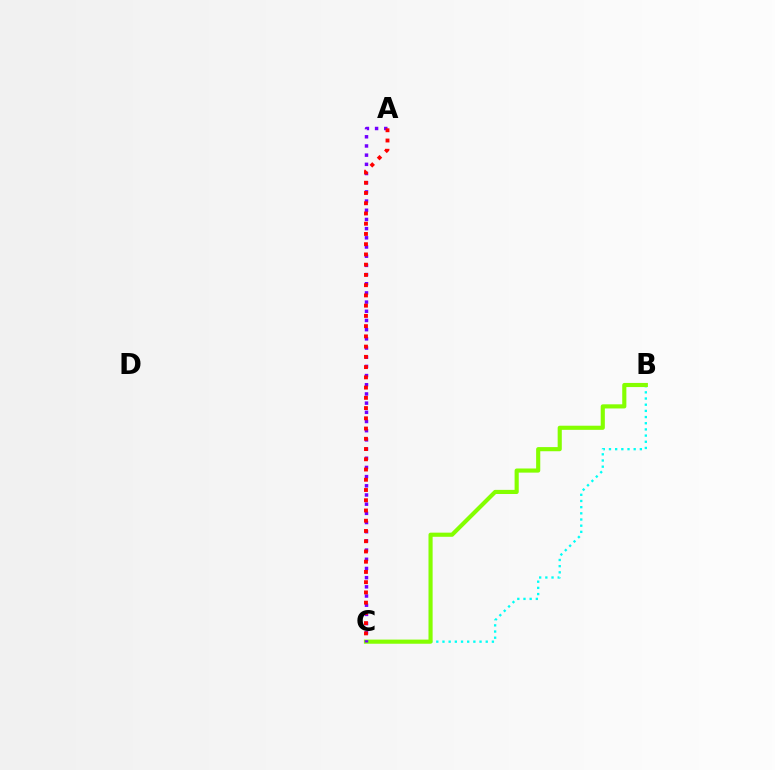{('B', 'C'): [{'color': '#00fff6', 'line_style': 'dotted', 'thickness': 1.68}, {'color': '#84ff00', 'line_style': 'solid', 'thickness': 2.98}], ('A', 'C'): [{'color': '#7200ff', 'line_style': 'dotted', 'thickness': 2.5}, {'color': '#ff0000', 'line_style': 'dotted', 'thickness': 2.78}]}